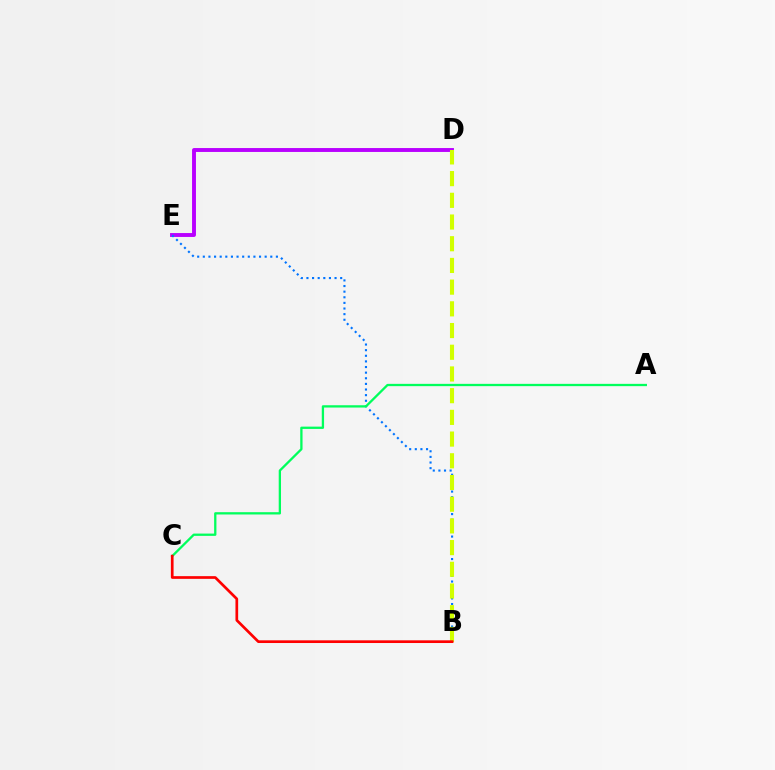{('D', 'E'): [{'color': '#b900ff', 'line_style': 'solid', 'thickness': 2.81}], ('B', 'E'): [{'color': '#0074ff', 'line_style': 'dotted', 'thickness': 1.53}], ('B', 'D'): [{'color': '#d1ff00', 'line_style': 'dashed', 'thickness': 2.95}], ('A', 'C'): [{'color': '#00ff5c', 'line_style': 'solid', 'thickness': 1.65}], ('B', 'C'): [{'color': '#ff0000', 'line_style': 'solid', 'thickness': 1.94}]}